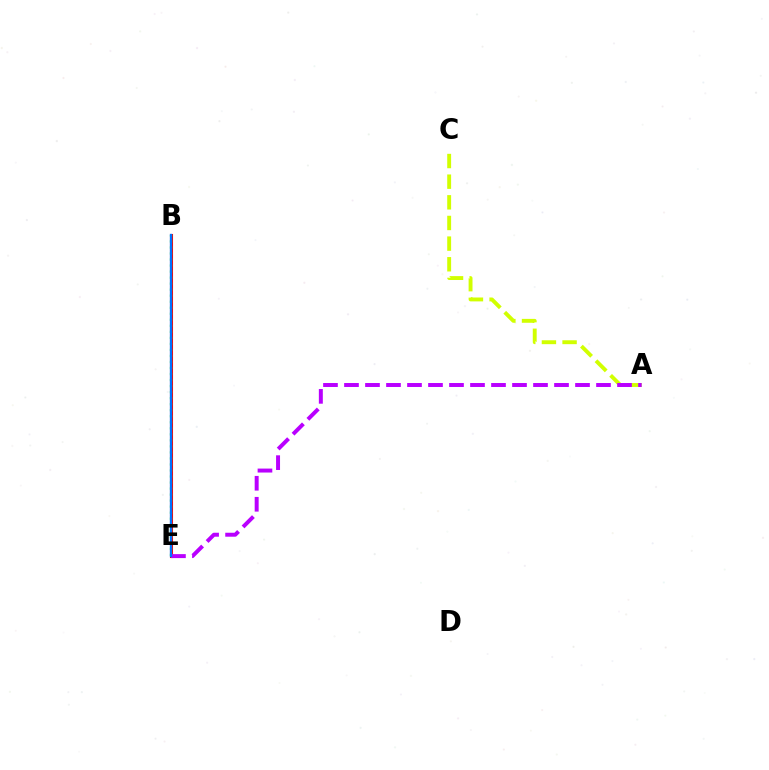{('A', 'C'): [{'color': '#d1ff00', 'line_style': 'dashed', 'thickness': 2.81}], ('B', 'E'): [{'color': '#ff0000', 'line_style': 'solid', 'thickness': 2.21}, {'color': '#00ff5c', 'line_style': 'dotted', 'thickness': 1.64}, {'color': '#0074ff', 'line_style': 'solid', 'thickness': 1.66}], ('A', 'E'): [{'color': '#b900ff', 'line_style': 'dashed', 'thickness': 2.85}]}